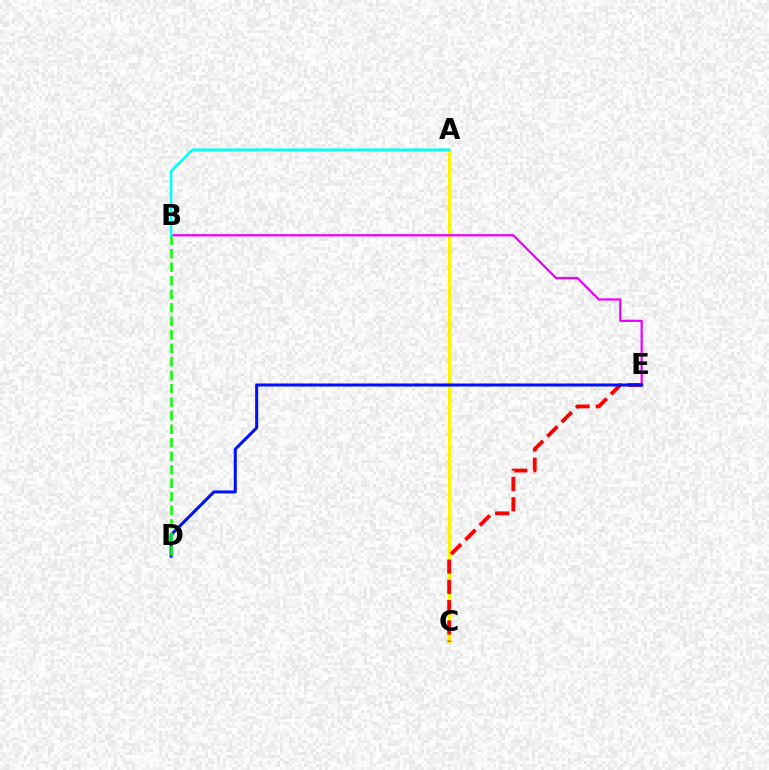{('A', 'C'): [{'color': '#fcf500', 'line_style': 'solid', 'thickness': 2.33}], ('C', 'E'): [{'color': '#ff0000', 'line_style': 'dashed', 'thickness': 2.76}], ('B', 'E'): [{'color': '#ee00ff', 'line_style': 'solid', 'thickness': 1.62}], ('D', 'E'): [{'color': '#0010ff', 'line_style': 'solid', 'thickness': 2.18}], ('B', 'D'): [{'color': '#08ff00', 'line_style': 'dashed', 'thickness': 1.83}], ('A', 'B'): [{'color': '#00fff6', 'line_style': 'solid', 'thickness': 1.8}]}